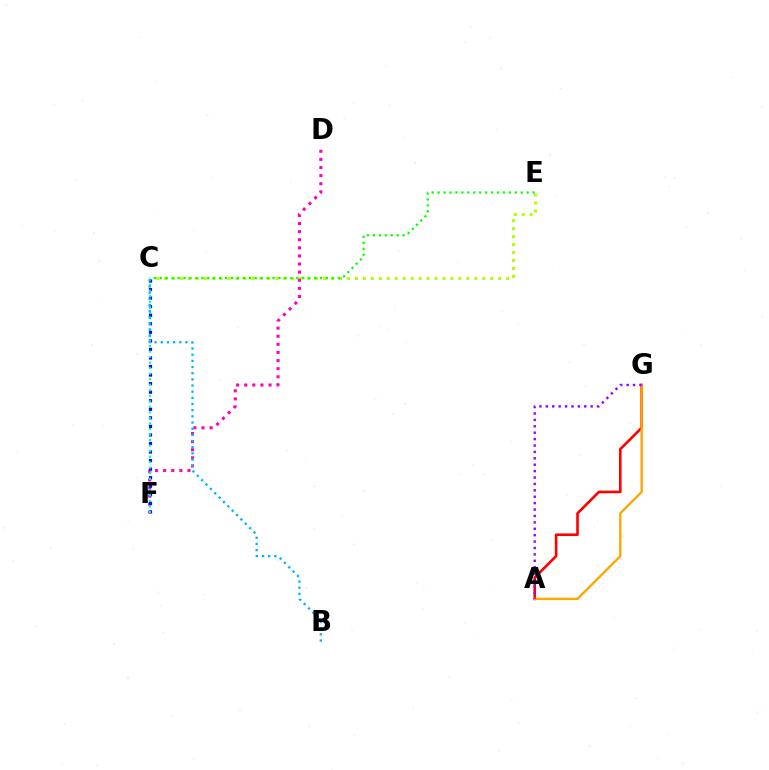{('A', 'G'): [{'color': '#ff0000', 'line_style': 'solid', 'thickness': 1.88}, {'color': '#ffa500', 'line_style': 'solid', 'thickness': 1.7}, {'color': '#9b00ff', 'line_style': 'dotted', 'thickness': 1.74}], ('C', 'E'): [{'color': '#b3ff00', 'line_style': 'dotted', 'thickness': 2.16}, {'color': '#08ff00', 'line_style': 'dotted', 'thickness': 1.61}], ('D', 'F'): [{'color': '#ff00bd', 'line_style': 'dotted', 'thickness': 2.2}], ('C', 'F'): [{'color': '#0010ff', 'line_style': 'dotted', 'thickness': 2.32}, {'color': '#00ff9d', 'line_style': 'dotted', 'thickness': 1.5}], ('B', 'C'): [{'color': '#00b5ff', 'line_style': 'dotted', 'thickness': 1.68}]}